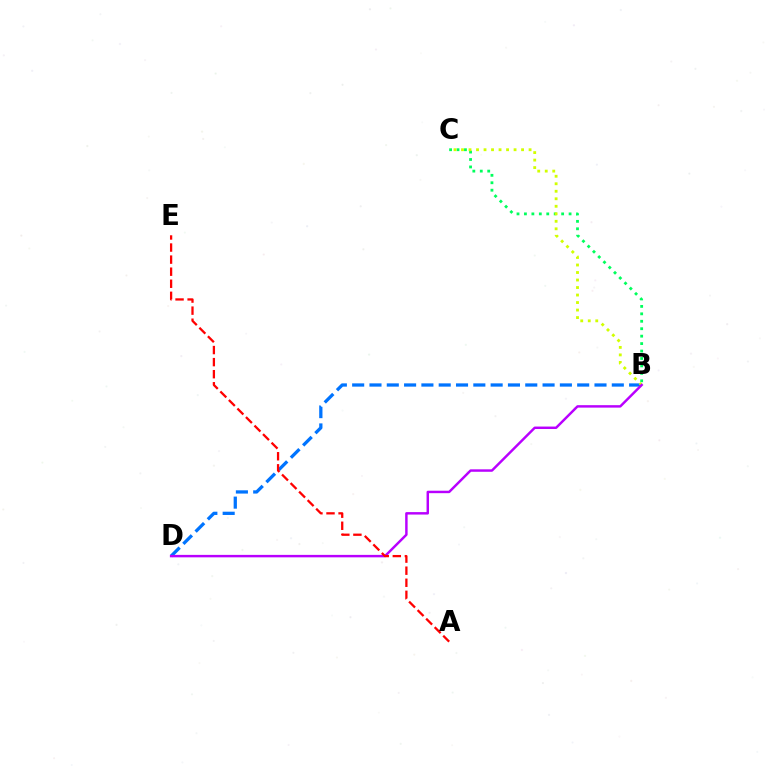{('B', 'D'): [{'color': '#0074ff', 'line_style': 'dashed', 'thickness': 2.35}, {'color': '#b900ff', 'line_style': 'solid', 'thickness': 1.77}], ('B', 'C'): [{'color': '#00ff5c', 'line_style': 'dotted', 'thickness': 2.02}, {'color': '#d1ff00', 'line_style': 'dotted', 'thickness': 2.04}], ('A', 'E'): [{'color': '#ff0000', 'line_style': 'dashed', 'thickness': 1.64}]}